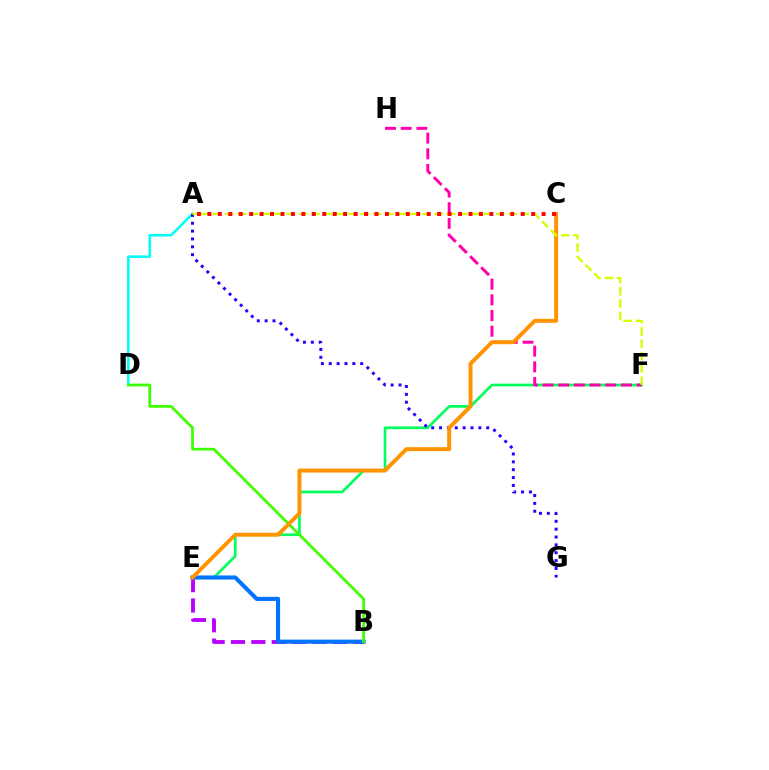{('A', 'D'): [{'color': '#00fff6', 'line_style': 'solid', 'thickness': 1.85}], ('E', 'F'): [{'color': '#00ff5c', 'line_style': 'solid', 'thickness': 1.93}], ('F', 'H'): [{'color': '#ff00ac', 'line_style': 'dashed', 'thickness': 2.13}], ('B', 'E'): [{'color': '#b900ff', 'line_style': 'dashed', 'thickness': 2.77}, {'color': '#0074ff', 'line_style': 'solid', 'thickness': 2.94}], ('A', 'G'): [{'color': '#2500ff', 'line_style': 'dotted', 'thickness': 2.14}], ('B', 'D'): [{'color': '#3dff00', 'line_style': 'solid', 'thickness': 1.98}], ('C', 'E'): [{'color': '#ff9400', 'line_style': 'solid', 'thickness': 2.84}], ('A', 'F'): [{'color': '#d1ff00', 'line_style': 'dashed', 'thickness': 1.67}], ('A', 'C'): [{'color': '#ff0000', 'line_style': 'dotted', 'thickness': 2.84}]}